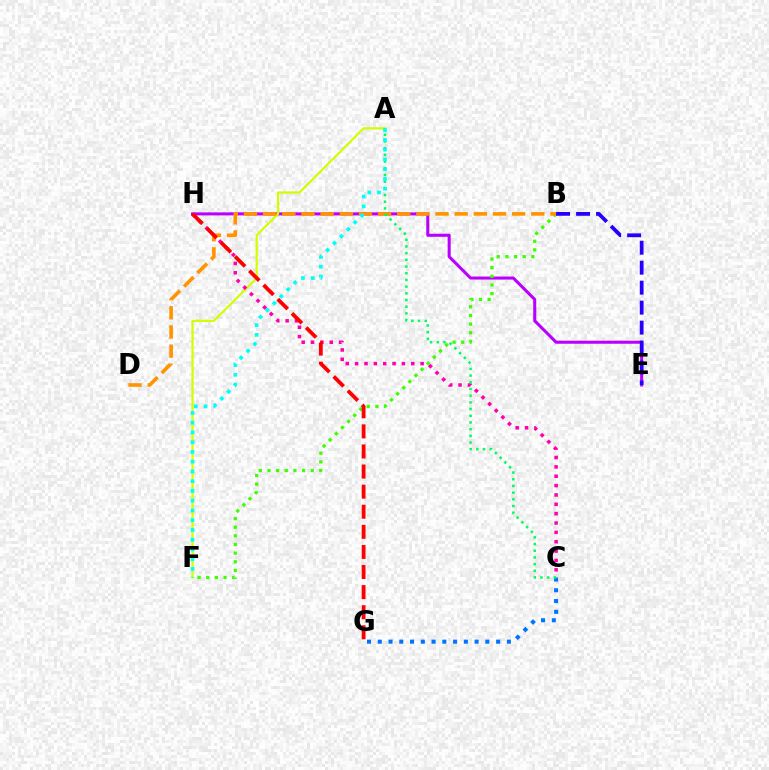{('E', 'H'): [{'color': '#b900ff', 'line_style': 'solid', 'thickness': 2.19}], ('A', 'F'): [{'color': '#d1ff00', 'line_style': 'solid', 'thickness': 1.59}, {'color': '#00fff6', 'line_style': 'dotted', 'thickness': 2.65}], ('B', 'F'): [{'color': '#3dff00', 'line_style': 'dotted', 'thickness': 2.35}], ('C', 'G'): [{'color': '#0074ff', 'line_style': 'dotted', 'thickness': 2.92}], ('C', 'H'): [{'color': '#ff00ac', 'line_style': 'dotted', 'thickness': 2.54}], ('B', 'D'): [{'color': '#ff9400', 'line_style': 'dashed', 'thickness': 2.6}], ('A', 'C'): [{'color': '#00ff5c', 'line_style': 'dotted', 'thickness': 1.82}], ('G', 'H'): [{'color': '#ff0000', 'line_style': 'dashed', 'thickness': 2.73}], ('B', 'E'): [{'color': '#2500ff', 'line_style': 'dashed', 'thickness': 2.71}]}